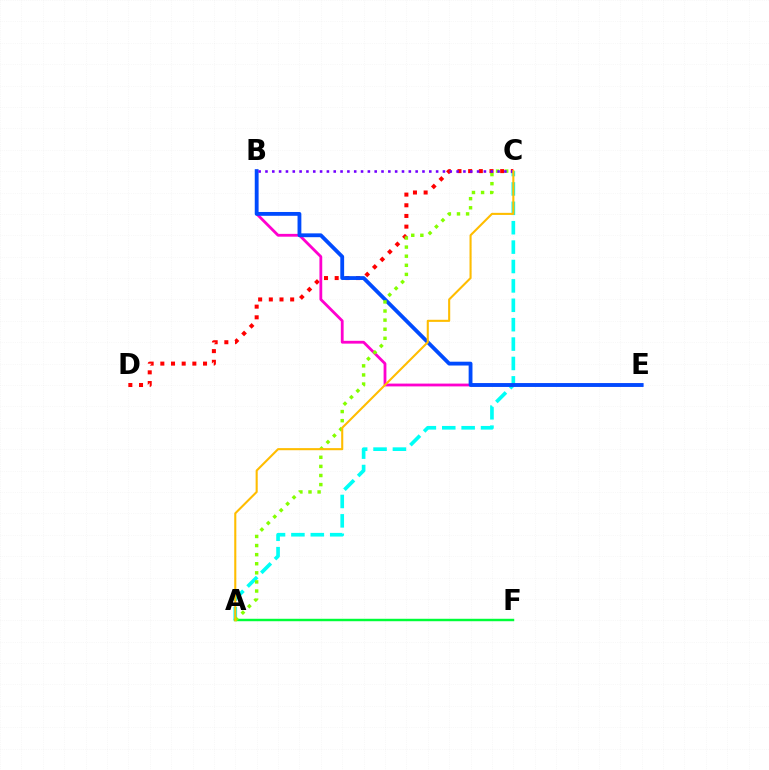{('C', 'D'): [{'color': '#ff0000', 'line_style': 'dotted', 'thickness': 2.9}], ('A', 'C'): [{'color': '#00fff6', 'line_style': 'dashed', 'thickness': 2.63}, {'color': '#84ff00', 'line_style': 'dotted', 'thickness': 2.47}, {'color': '#ffbd00', 'line_style': 'solid', 'thickness': 1.51}], ('A', 'F'): [{'color': '#00ff39', 'line_style': 'solid', 'thickness': 1.76}], ('B', 'E'): [{'color': '#ff00cf', 'line_style': 'solid', 'thickness': 2.02}, {'color': '#004bff', 'line_style': 'solid', 'thickness': 2.75}], ('B', 'C'): [{'color': '#7200ff', 'line_style': 'dotted', 'thickness': 1.85}]}